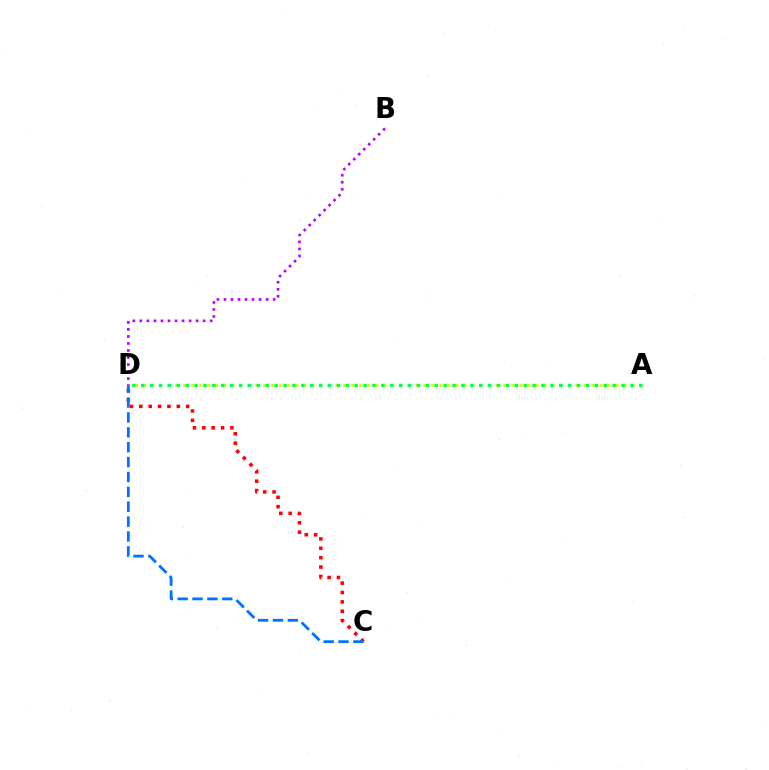{('A', 'D'): [{'color': '#d1ff00', 'line_style': 'dotted', 'thickness': 2.18}, {'color': '#00ff5c', 'line_style': 'dotted', 'thickness': 2.42}], ('C', 'D'): [{'color': '#ff0000', 'line_style': 'dotted', 'thickness': 2.55}, {'color': '#0074ff', 'line_style': 'dashed', 'thickness': 2.02}], ('B', 'D'): [{'color': '#b900ff', 'line_style': 'dotted', 'thickness': 1.91}]}